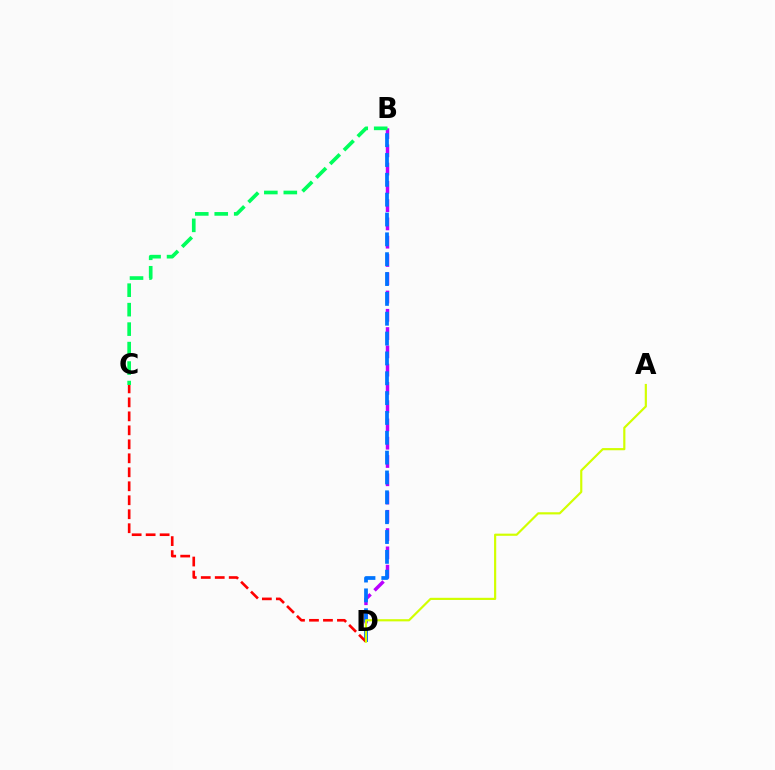{('B', 'D'): [{'color': '#b900ff', 'line_style': 'dashed', 'thickness': 2.48}, {'color': '#0074ff', 'line_style': 'dashed', 'thickness': 2.7}], ('B', 'C'): [{'color': '#00ff5c', 'line_style': 'dashed', 'thickness': 2.65}], ('C', 'D'): [{'color': '#ff0000', 'line_style': 'dashed', 'thickness': 1.9}], ('A', 'D'): [{'color': '#d1ff00', 'line_style': 'solid', 'thickness': 1.57}]}